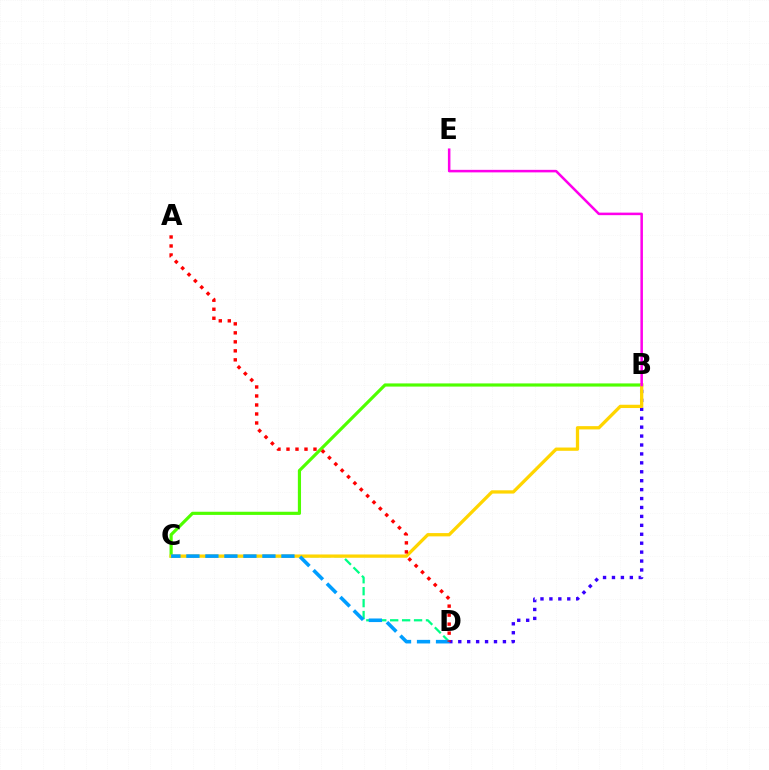{('C', 'D'): [{'color': '#00ff86', 'line_style': 'dashed', 'thickness': 1.62}, {'color': '#009eff', 'line_style': 'dashed', 'thickness': 2.58}], ('B', 'C'): [{'color': '#4fff00', 'line_style': 'solid', 'thickness': 2.28}, {'color': '#ffd500', 'line_style': 'solid', 'thickness': 2.36}], ('B', 'D'): [{'color': '#3700ff', 'line_style': 'dotted', 'thickness': 2.43}], ('B', 'E'): [{'color': '#ff00ed', 'line_style': 'solid', 'thickness': 1.82}], ('A', 'D'): [{'color': '#ff0000', 'line_style': 'dotted', 'thickness': 2.44}]}